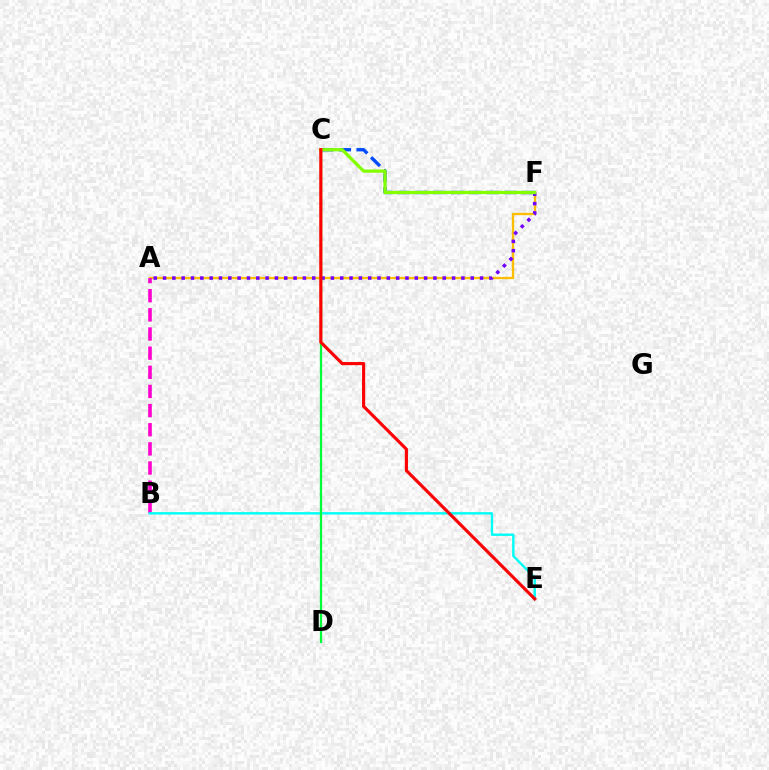{('A', 'F'): [{'color': '#ffbd00', 'line_style': 'solid', 'thickness': 1.69}, {'color': '#7200ff', 'line_style': 'dotted', 'thickness': 2.53}], ('A', 'B'): [{'color': '#ff00cf', 'line_style': 'dashed', 'thickness': 2.6}], ('B', 'E'): [{'color': '#00fff6', 'line_style': 'solid', 'thickness': 1.74}], ('C', 'D'): [{'color': '#00ff39', 'line_style': 'solid', 'thickness': 1.65}], ('C', 'F'): [{'color': '#004bff', 'line_style': 'dashed', 'thickness': 2.42}, {'color': '#84ff00', 'line_style': 'solid', 'thickness': 2.36}], ('C', 'E'): [{'color': '#ff0000', 'line_style': 'solid', 'thickness': 2.27}]}